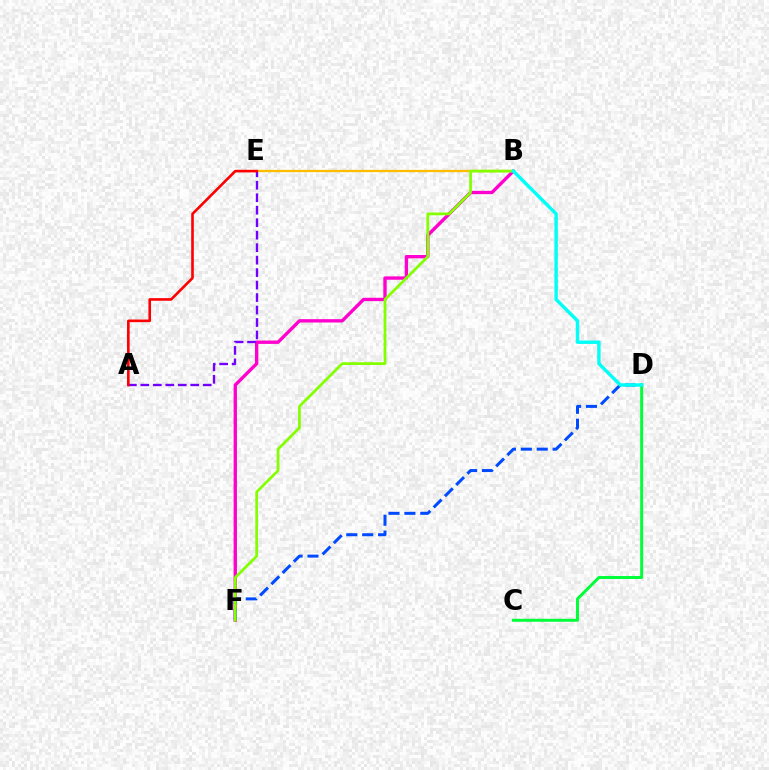{('B', 'F'): [{'color': '#ff00cf', 'line_style': 'solid', 'thickness': 2.41}, {'color': '#84ff00', 'line_style': 'solid', 'thickness': 1.98}], ('C', 'D'): [{'color': '#00ff39', 'line_style': 'solid', 'thickness': 2.14}], ('B', 'E'): [{'color': '#ffbd00', 'line_style': 'solid', 'thickness': 1.66}], ('D', 'F'): [{'color': '#004bff', 'line_style': 'dashed', 'thickness': 2.16}], ('A', 'E'): [{'color': '#7200ff', 'line_style': 'dashed', 'thickness': 1.69}, {'color': '#ff0000', 'line_style': 'solid', 'thickness': 1.89}], ('B', 'D'): [{'color': '#00fff6', 'line_style': 'solid', 'thickness': 2.46}]}